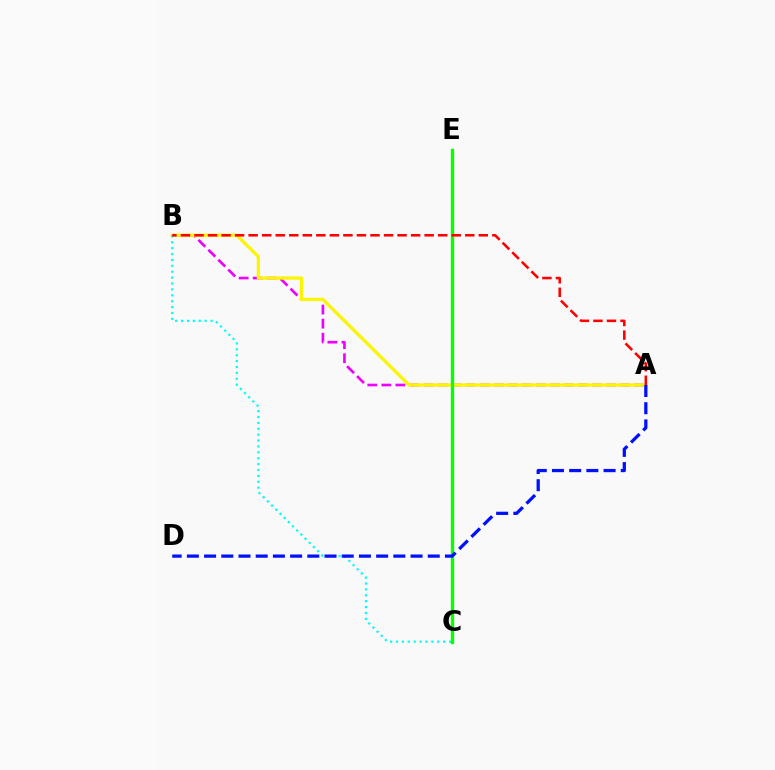{('A', 'B'): [{'color': '#ee00ff', 'line_style': 'dashed', 'thickness': 1.91}, {'color': '#fcf500', 'line_style': 'solid', 'thickness': 2.33}, {'color': '#ff0000', 'line_style': 'dashed', 'thickness': 1.84}], ('B', 'C'): [{'color': '#00fff6', 'line_style': 'dotted', 'thickness': 1.6}], ('C', 'E'): [{'color': '#08ff00', 'line_style': 'solid', 'thickness': 2.4}], ('A', 'D'): [{'color': '#0010ff', 'line_style': 'dashed', 'thickness': 2.34}]}